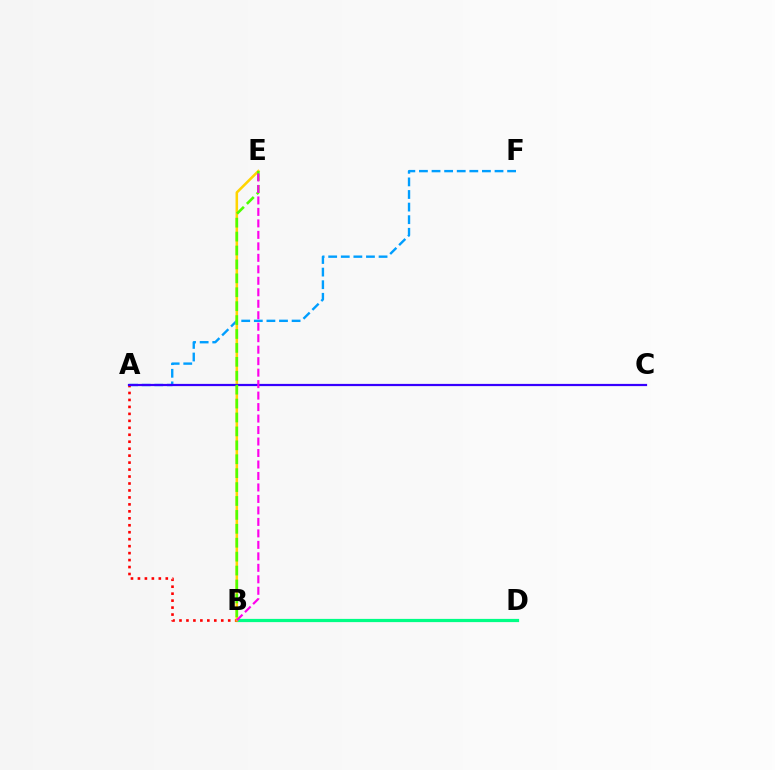{('A', 'F'): [{'color': '#009eff', 'line_style': 'dashed', 'thickness': 1.71}], ('B', 'D'): [{'color': '#00ff86', 'line_style': 'solid', 'thickness': 2.31}], ('A', 'B'): [{'color': '#ff0000', 'line_style': 'dotted', 'thickness': 1.89}], ('B', 'E'): [{'color': '#ffd500', 'line_style': 'solid', 'thickness': 1.84}, {'color': '#4fff00', 'line_style': 'dashed', 'thickness': 1.89}, {'color': '#ff00ed', 'line_style': 'dashed', 'thickness': 1.56}], ('A', 'C'): [{'color': '#3700ff', 'line_style': 'solid', 'thickness': 1.6}]}